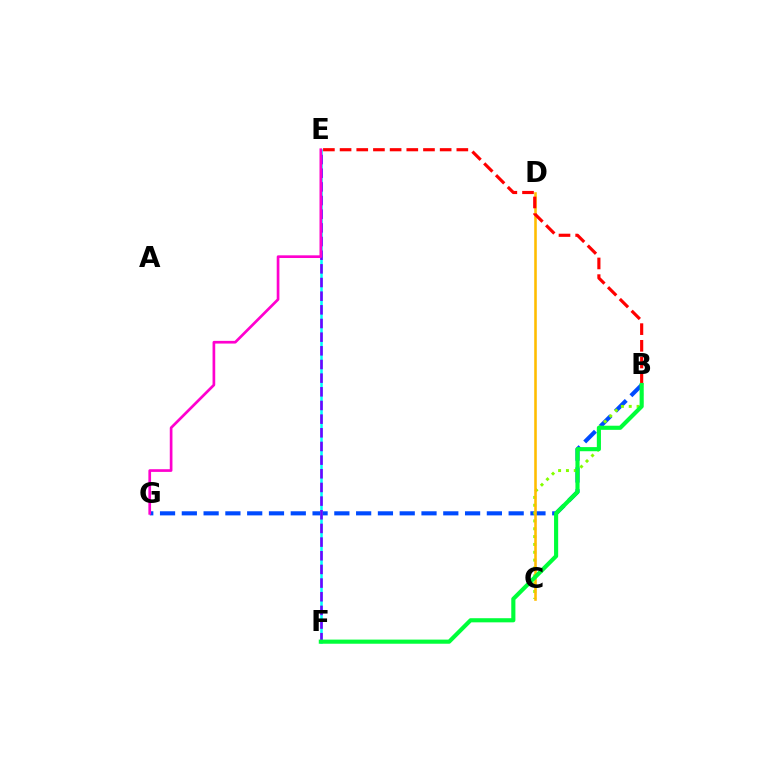{('B', 'G'): [{'color': '#004bff', 'line_style': 'dashed', 'thickness': 2.96}], ('E', 'F'): [{'color': '#00fff6', 'line_style': 'solid', 'thickness': 1.83}, {'color': '#7200ff', 'line_style': 'dashed', 'thickness': 1.86}], ('B', 'C'): [{'color': '#84ff00', 'line_style': 'dotted', 'thickness': 2.13}], ('C', 'D'): [{'color': '#ffbd00', 'line_style': 'solid', 'thickness': 1.86}], ('B', 'E'): [{'color': '#ff0000', 'line_style': 'dashed', 'thickness': 2.27}], ('B', 'F'): [{'color': '#00ff39', 'line_style': 'solid', 'thickness': 2.97}], ('E', 'G'): [{'color': '#ff00cf', 'line_style': 'solid', 'thickness': 1.93}]}